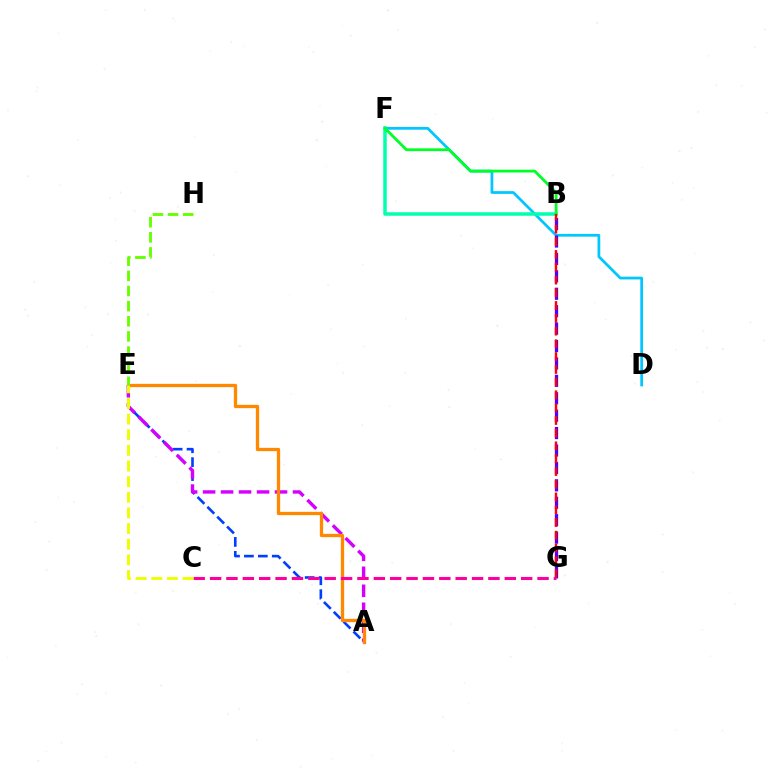{('D', 'F'): [{'color': '#00c7ff', 'line_style': 'solid', 'thickness': 1.98}], ('A', 'E'): [{'color': '#003fff', 'line_style': 'dashed', 'thickness': 1.89}, {'color': '#d600ff', 'line_style': 'dashed', 'thickness': 2.44}, {'color': '#ff8800', 'line_style': 'solid', 'thickness': 2.37}], ('B', 'F'): [{'color': '#00ffaf', 'line_style': 'solid', 'thickness': 2.52}, {'color': '#00ff27', 'line_style': 'solid', 'thickness': 2.01}], ('B', 'G'): [{'color': '#4f00ff', 'line_style': 'dashed', 'thickness': 2.37}, {'color': '#ff0000', 'line_style': 'dashed', 'thickness': 1.73}], ('C', 'G'): [{'color': '#ff00a0', 'line_style': 'dashed', 'thickness': 2.22}], ('E', 'H'): [{'color': '#66ff00', 'line_style': 'dashed', 'thickness': 2.06}], ('C', 'E'): [{'color': '#eeff00', 'line_style': 'dashed', 'thickness': 2.12}]}